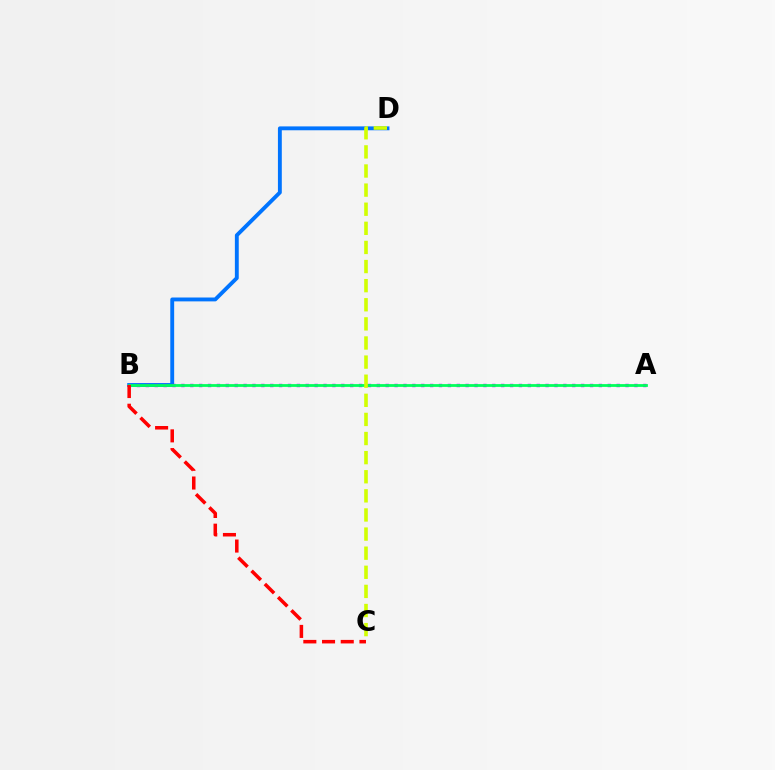{('B', 'D'): [{'color': '#0074ff', 'line_style': 'solid', 'thickness': 2.79}], ('A', 'B'): [{'color': '#b900ff', 'line_style': 'dotted', 'thickness': 2.41}, {'color': '#00ff5c', 'line_style': 'solid', 'thickness': 2.0}], ('B', 'C'): [{'color': '#ff0000', 'line_style': 'dashed', 'thickness': 2.54}], ('C', 'D'): [{'color': '#d1ff00', 'line_style': 'dashed', 'thickness': 2.6}]}